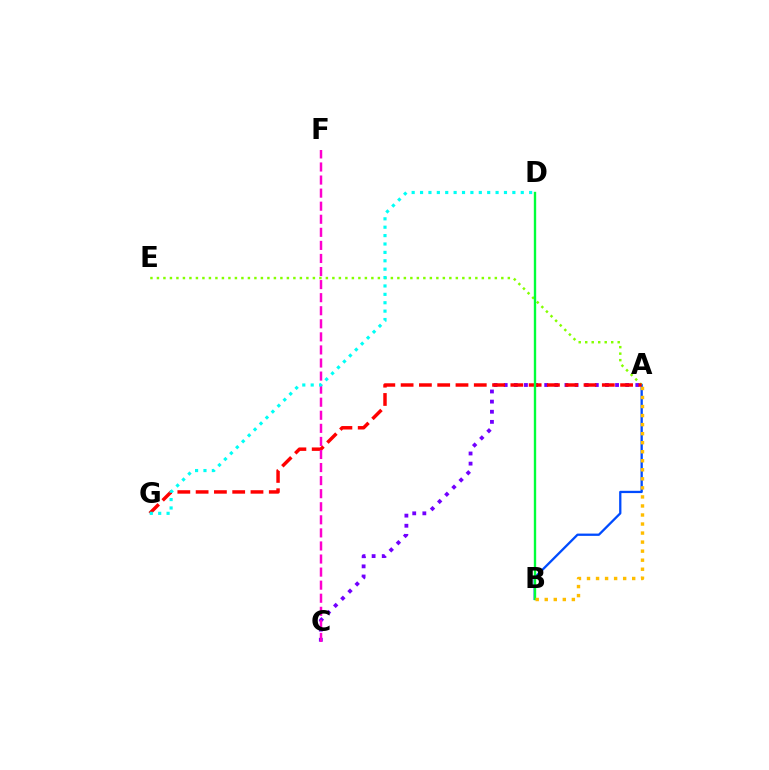{('A', 'C'): [{'color': '#7200ff', 'line_style': 'dotted', 'thickness': 2.75}], ('A', 'B'): [{'color': '#004bff', 'line_style': 'solid', 'thickness': 1.65}, {'color': '#ffbd00', 'line_style': 'dotted', 'thickness': 2.46}], ('A', 'E'): [{'color': '#84ff00', 'line_style': 'dotted', 'thickness': 1.77}], ('A', 'G'): [{'color': '#ff0000', 'line_style': 'dashed', 'thickness': 2.48}], ('C', 'F'): [{'color': '#ff00cf', 'line_style': 'dashed', 'thickness': 1.78}], ('D', 'G'): [{'color': '#00fff6', 'line_style': 'dotted', 'thickness': 2.28}], ('B', 'D'): [{'color': '#00ff39', 'line_style': 'solid', 'thickness': 1.71}]}